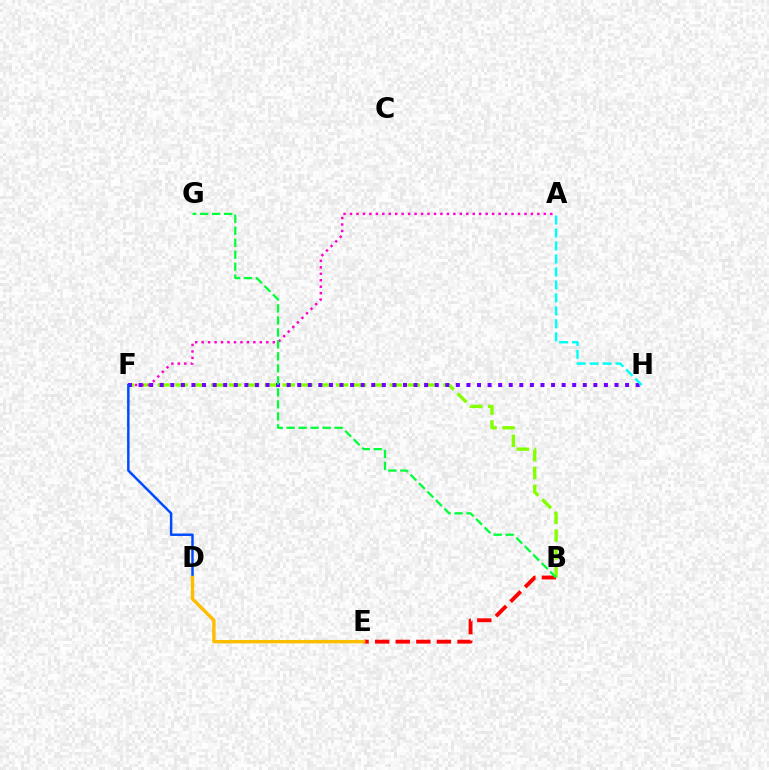{('B', 'F'): [{'color': '#84ff00', 'line_style': 'dashed', 'thickness': 2.43}], ('A', 'F'): [{'color': '#ff00cf', 'line_style': 'dotted', 'thickness': 1.76}], ('B', 'E'): [{'color': '#ff0000', 'line_style': 'dashed', 'thickness': 2.8}], ('F', 'H'): [{'color': '#7200ff', 'line_style': 'dotted', 'thickness': 2.87}], ('B', 'G'): [{'color': '#00ff39', 'line_style': 'dashed', 'thickness': 1.63}], ('D', 'F'): [{'color': '#004bff', 'line_style': 'solid', 'thickness': 1.78}], ('D', 'E'): [{'color': '#ffbd00', 'line_style': 'solid', 'thickness': 2.44}], ('A', 'H'): [{'color': '#00fff6', 'line_style': 'dashed', 'thickness': 1.76}]}